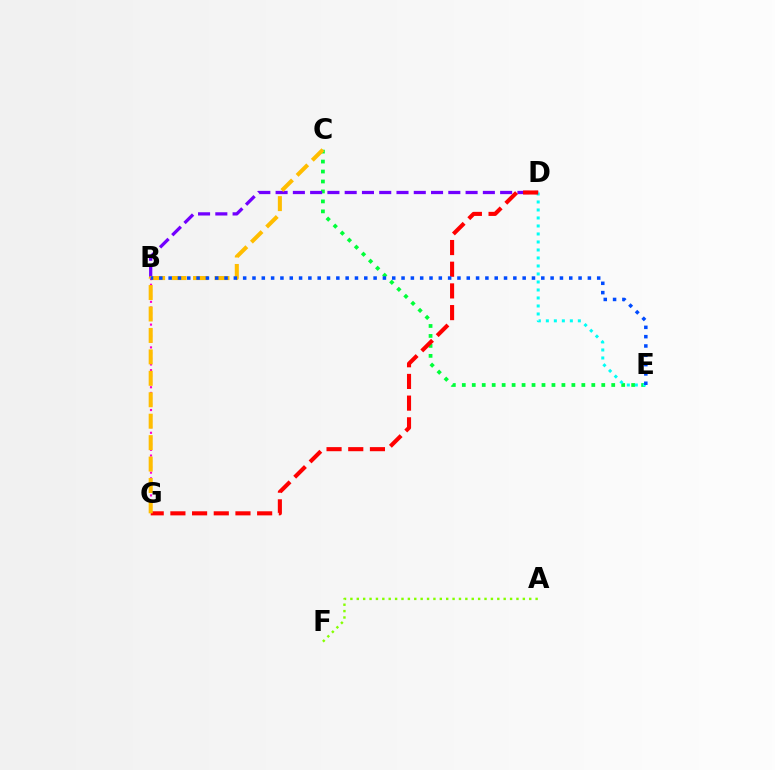{('C', 'E'): [{'color': '#00ff39', 'line_style': 'dotted', 'thickness': 2.71}], ('B', 'D'): [{'color': '#7200ff', 'line_style': 'dashed', 'thickness': 2.35}], ('D', 'E'): [{'color': '#00fff6', 'line_style': 'dotted', 'thickness': 2.17}], ('D', 'G'): [{'color': '#ff0000', 'line_style': 'dashed', 'thickness': 2.95}], ('A', 'F'): [{'color': '#84ff00', 'line_style': 'dotted', 'thickness': 1.74}], ('B', 'G'): [{'color': '#ff00cf', 'line_style': 'dotted', 'thickness': 1.55}], ('C', 'G'): [{'color': '#ffbd00', 'line_style': 'dashed', 'thickness': 2.91}], ('B', 'E'): [{'color': '#004bff', 'line_style': 'dotted', 'thickness': 2.53}]}